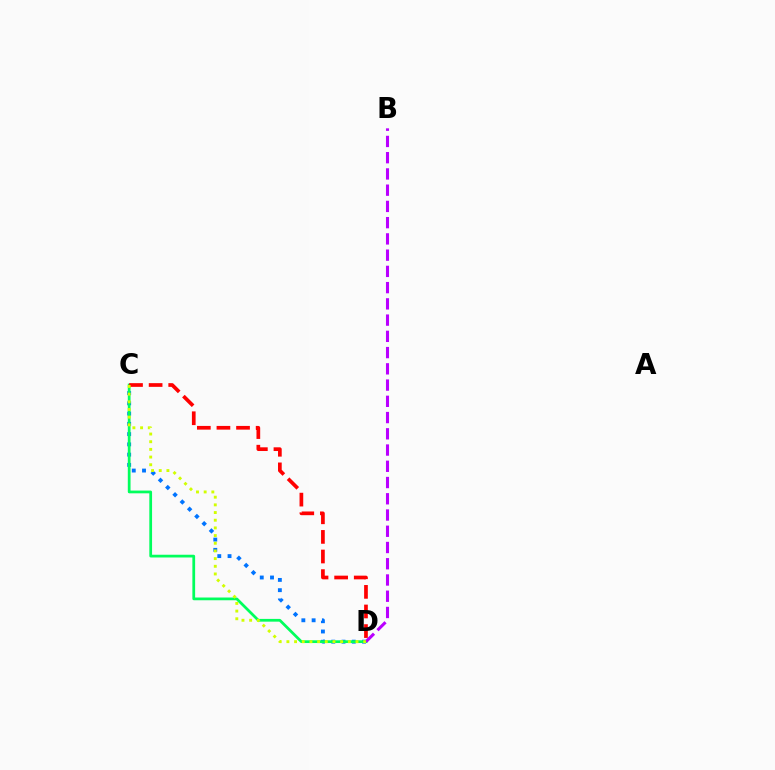{('C', 'D'): [{'color': '#0074ff', 'line_style': 'dotted', 'thickness': 2.79}, {'color': '#00ff5c', 'line_style': 'solid', 'thickness': 1.98}, {'color': '#ff0000', 'line_style': 'dashed', 'thickness': 2.66}, {'color': '#d1ff00', 'line_style': 'dotted', 'thickness': 2.09}], ('B', 'D'): [{'color': '#b900ff', 'line_style': 'dashed', 'thickness': 2.21}]}